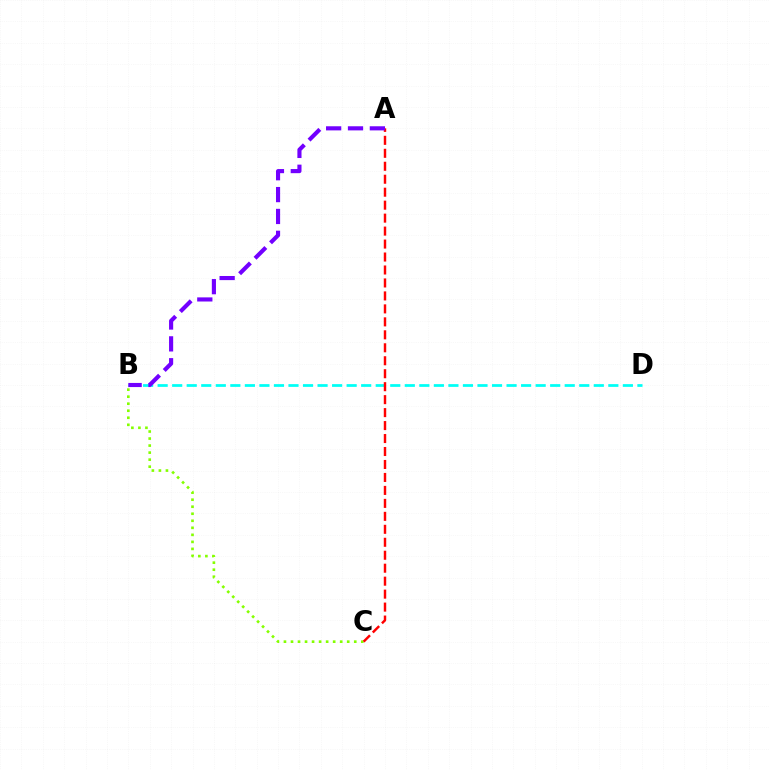{('B', 'D'): [{'color': '#00fff6', 'line_style': 'dashed', 'thickness': 1.98}], ('B', 'C'): [{'color': '#84ff00', 'line_style': 'dotted', 'thickness': 1.91}], ('A', 'C'): [{'color': '#ff0000', 'line_style': 'dashed', 'thickness': 1.76}], ('A', 'B'): [{'color': '#7200ff', 'line_style': 'dashed', 'thickness': 2.97}]}